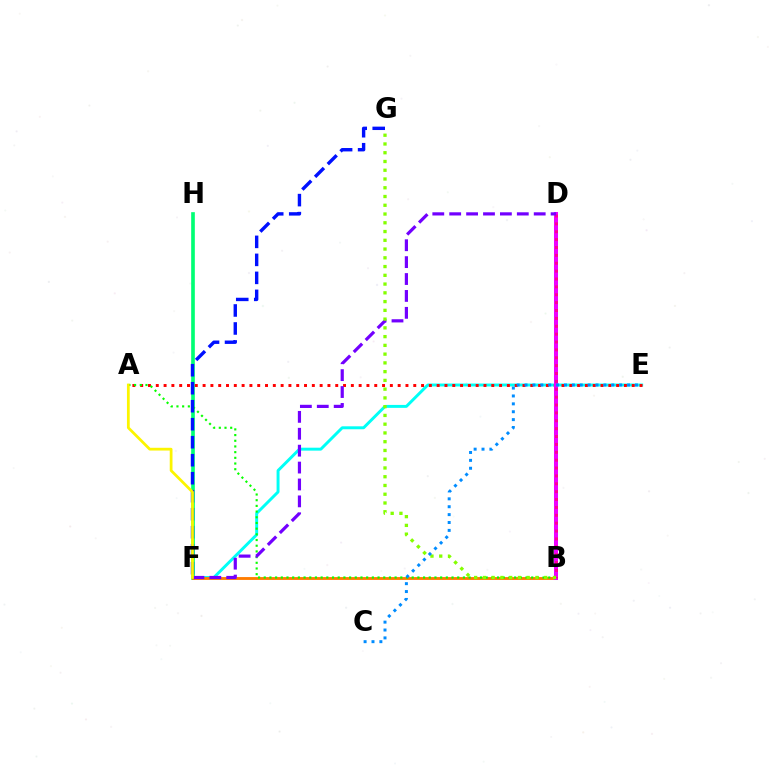{('E', 'F'): [{'color': '#00fff6', 'line_style': 'solid', 'thickness': 2.12}], ('F', 'H'): [{'color': '#00ff74', 'line_style': 'solid', 'thickness': 2.64}], ('A', 'E'): [{'color': '#ff0000', 'line_style': 'dotted', 'thickness': 2.12}], ('B', 'F'): [{'color': '#ff7c00', 'line_style': 'solid', 'thickness': 2.06}], ('A', 'B'): [{'color': '#08ff00', 'line_style': 'dotted', 'thickness': 1.55}], ('B', 'D'): [{'color': '#ee00ff', 'line_style': 'solid', 'thickness': 2.89}, {'color': '#ff0094', 'line_style': 'dotted', 'thickness': 2.14}], ('D', 'F'): [{'color': '#7200ff', 'line_style': 'dashed', 'thickness': 2.3}], ('B', 'G'): [{'color': '#84ff00', 'line_style': 'dotted', 'thickness': 2.38}], ('F', 'G'): [{'color': '#0010ff', 'line_style': 'dashed', 'thickness': 2.45}], ('A', 'F'): [{'color': '#fcf500', 'line_style': 'solid', 'thickness': 1.99}], ('C', 'E'): [{'color': '#008cff', 'line_style': 'dotted', 'thickness': 2.14}]}